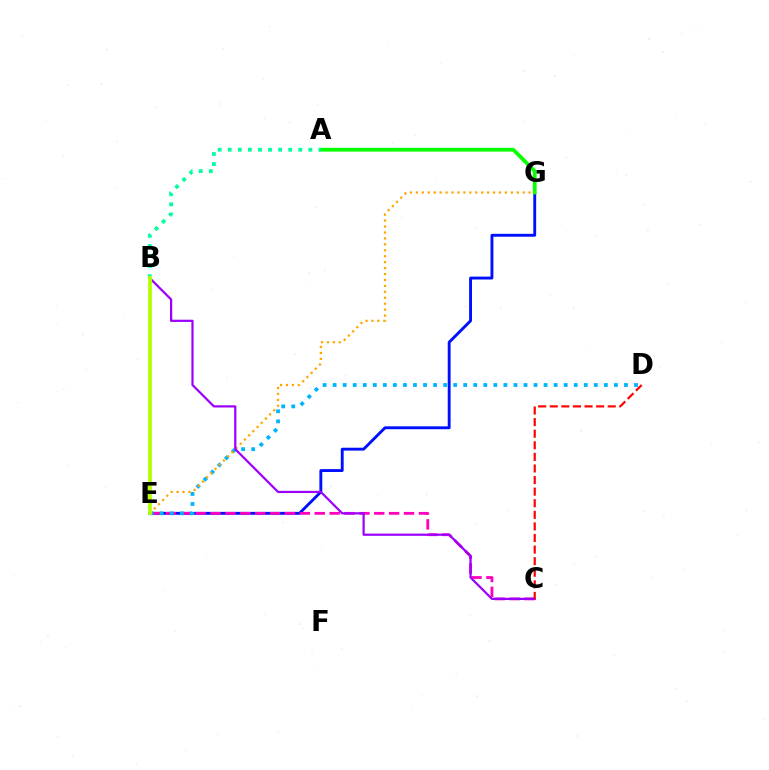{('E', 'G'): [{'color': '#0010ff', 'line_style': 'solid', 'thickness': 2.08}, {'color': '#ffa500', 'line_style': 'dotted', 'thickness': 1.61}], ('A', 'G'): [{'color': '#08ff00', 'line_style': 'solid', 'thickness': 2.7}], ('C', 'E'): [{'color': '#ff00bd', 'line_style': 'dashed', 'thickness': 2.02}], ('D', 'E'): [{'color': '#00b5ff', 'line_style': 'dotted', 'thickness': 2.73}], ('B', 'C'): [{'color': '#9b00ff', 'line_style': 'solid', 'thickness': 1.6}], ('A', 'B'): [{'color': '#00ff9d', 'line_style': 'dotted', 'thickness': 2.74}], ('C', 'D'): [{'color': '#ff0000', 'line_style': 'dashed', 'thickness': 1.57}], ('B', 'E'): [{'color': '#b3ff00', 'line_style': 'solid', 'thickness': 2.71}]}